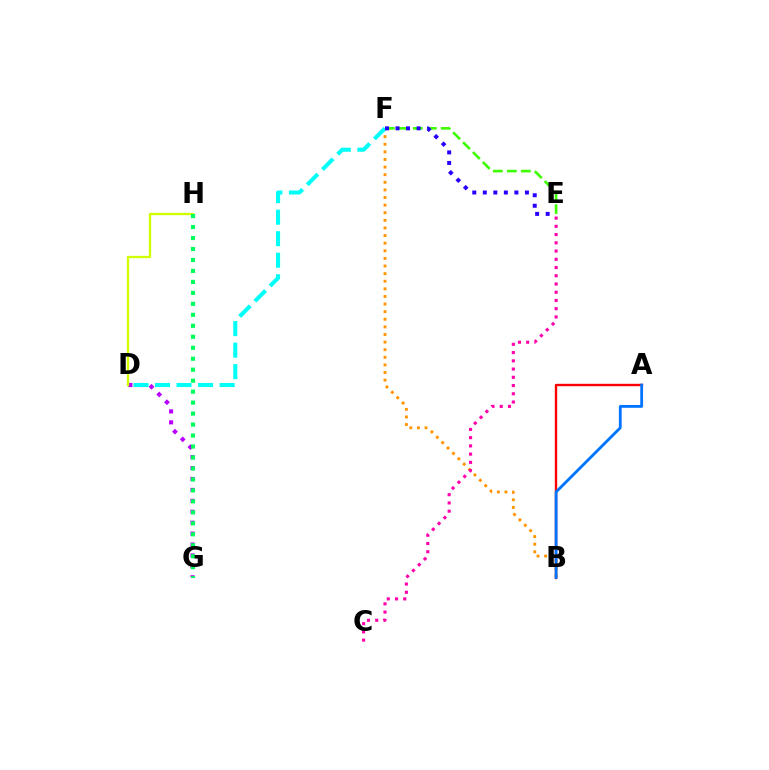{('E', 'F'): [{'color': '#3dff00', 'line_style': 'dashed', 'thickness': 1.9}, {'color': '#2500ff', 'line_style': 'dotted', 'thickness': 2.86}], ('B', 'F'): [{'color': '#ff9400', 'line_style': 'dotted', 'thickness': 2.07}], ('A', 'B'): [{'color': '#ff0000', 'line_style': 'solid', 'thickness': 1.71}, {'color': '#0074ff', 'line_style': 'solid', 'thickness': 2.02}], ('D', 'G'): [{'color': '#b900ff', 'line_style': 'dotted', 'thickness': 2.97}], ('C', 'E'): [{'color': '#ff00ac', 'line_style': 'dotted', 'thickness': 2.24}], ('D', 'F'): [{'color': '#00fff6', 'line_style': 'dashed', 'thickness': 2.92}], ('D', 'H'): [{'color': '#d1ff00', 'line_style': 'solid', 'thickness': 1.67}], ('G', 'H'): [{'color': '#00ff5c', 'line_style': 'dotted', 'thickness': 2.98}]}